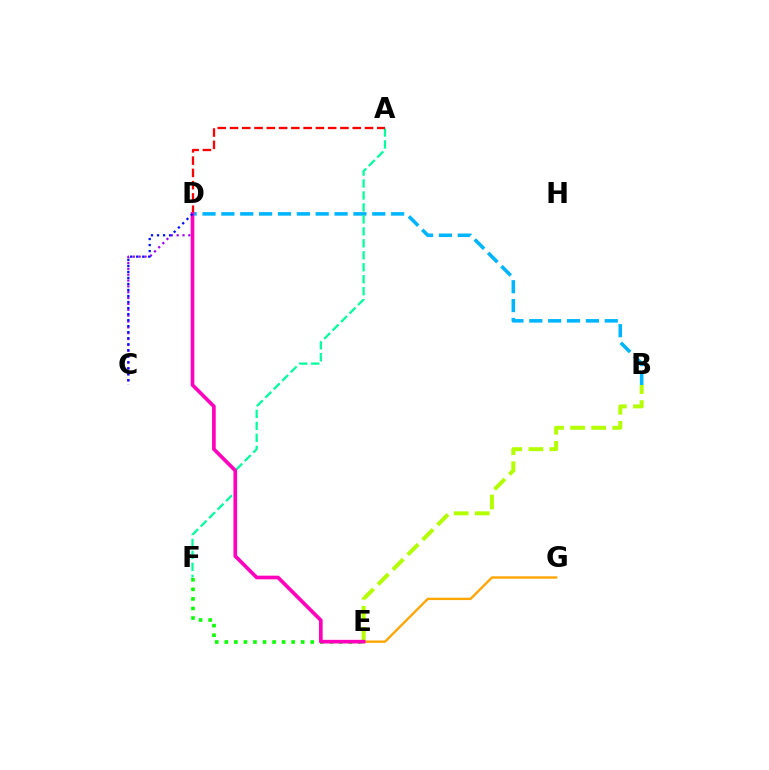{('B', 'D'): [{'color': '#00b5ff', 'line_style': 'dashed', 'thickness': 2.56}], ('A', 'F'): [{'color': '#00ff9d', 'line_style': 'dashed', 'thickness': 1.63}], ('B', 'E'): [{'color': '#b3ff00', 'line_style': 'dashed', 'thickness': 2.86}], ('C', 'D'): [{'color': '#9b00ff', 'line_style': 'dotted', 'thickness': 1.59}, {'color': '#0010ff', 'line_style': 'dotted', 'thickness': 1.64}], ('E', 'F'): [{'color': '#08ff00', 'line_style': 'dotted', 'thickness': 2.59}], ('E', 'G'): [{'color': '#ffa500', 'line_style': 'solid', 'thickness': 1.7}], ('A', 'D'): [{'color': '#ff0000', 'line_style': 'dashed', 'thickness': 1.67}], ('D', 'E'): [{'color': '#ff00bd', 'line_style': 'solid', 'thickness': 2.63}]}